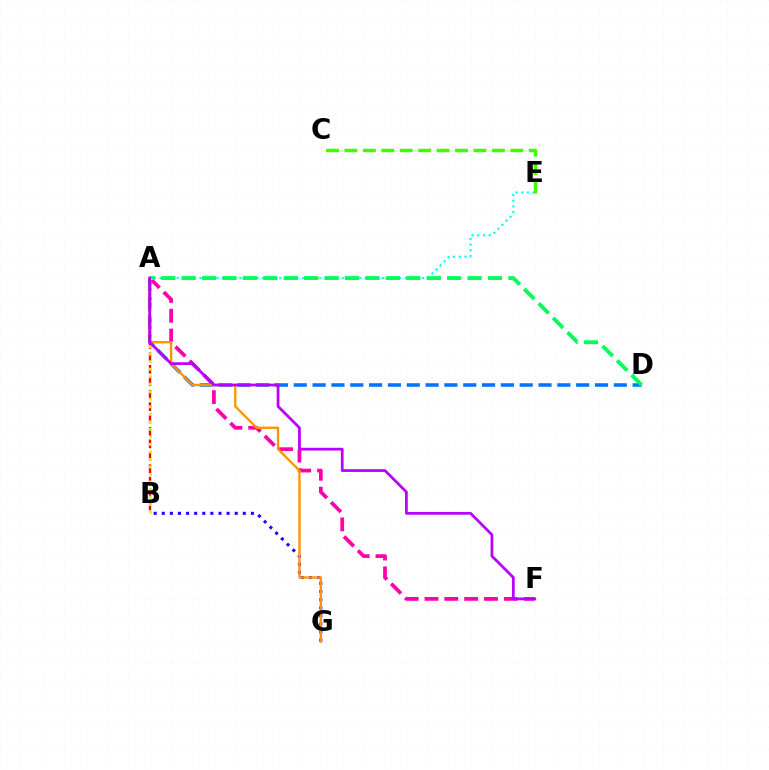{('B', 'G'): [{'color': '#2500ff', 'line_style': 'dotted', 'thickness': 2.2}], ('A', 'D'): [{'color': '#0074ff', 'line_style': 'dashed', 'thickness': 2.56}, {'color': '#00ff5c', 'line_style': 'dashed', 'thickness': 2.77}], ('A', 'F'): [{'color': '#ff00ac', 'line_style': 'dashed', 'thickness': 2.69}, {'color': '#b900ff', 'line_style': 'solid', 'thickness': 1.98}], ('A', 'G'): [{'color': '#ff9400', 'line_style': 'solid', 'thickness': 1.69}], ('A', 'B'): [{'color': '#ff0000', 'line_style': 'dashed', 'thickness': 1.69}, {'color': '#d1ff00', 'line_style': 'dotted', 'thickness': 2.04}], ('A', 'E'): [{'color': '#00fff6', 'line_style': 'dotted', 'thickness': 1.55}], ('C', 'E'): [{'color': '#3dff00', 'line_style': 'dashed', 'thickness': 2.5}]}